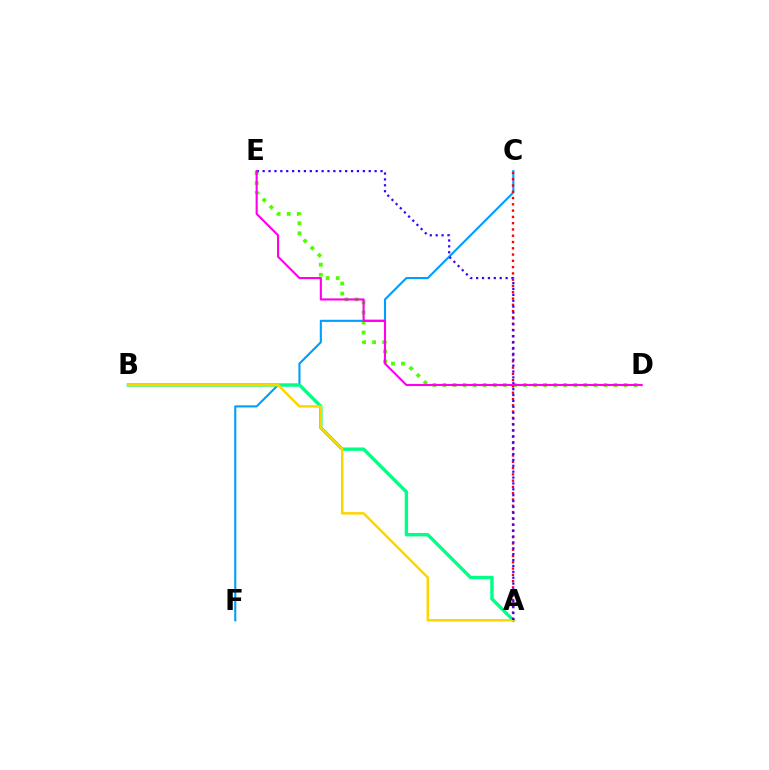{('D', 'E'): [{'color': '#4fff00', 'line_style': 'dotted', 'thickness': 2.73}, {'color': '#ff00ed', 'line_style': 'solid', 'thickness': 1.53}], ('C', 'F'): [{'color': '#009eff', 'line_style': 'solid', 'thickness': 1.52}], ('A', 'B'): [{'color': '#00ff86', 'line_style': 'solid', 'thickness': 2.44}, {'color': '#ffd500', 'line_style': 'solid', 'thickness': 1.79}], ('A', 'C'): [{'color': '#ff0000', 'line_style': 'dotted', 'thickness': 1.71}], ('A', 'E'): [{'color': '#3700ff', 'line_style': 'dotted', 'thickness': 1.6}]}